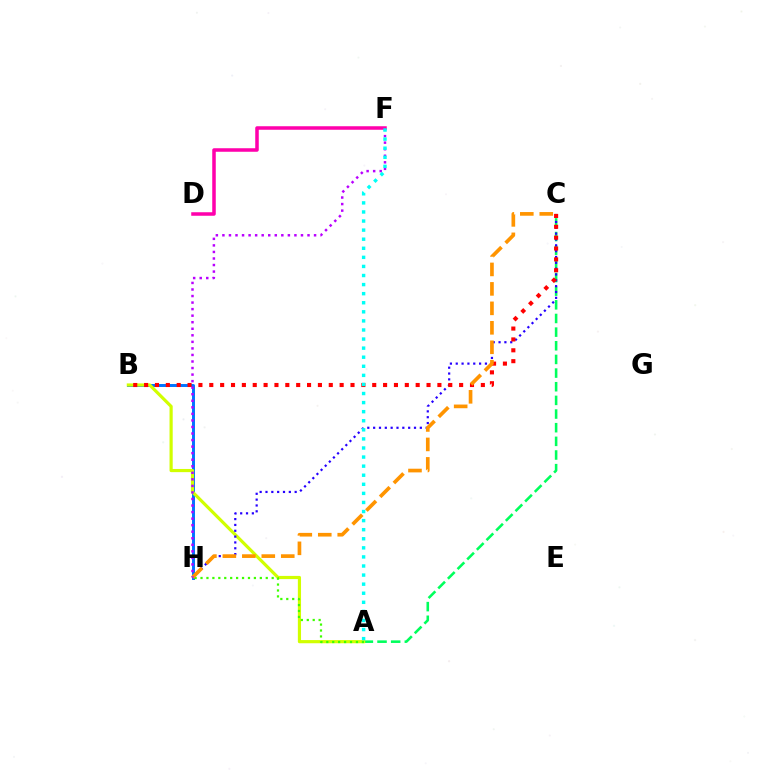{('A', 'C'): [{'color': '#00ff5c', 'line_style': 'dashed', 'thickness': 1.85}], ('B', 'H'): [{'color': '#0074ff', 'line_style': 'solid', 'thickness': 2.12}], ('A', 'B'): [{'color': '#d1ff00', 'line_style': 'solid', 'thickness': 2.29}], ('A', 'H'): [{'color': '#3dff00', 'line_style': 'dotted', 'thickness': 1.61}], ('D', 'F'): [{'color': '#ff00ac', 'line_style': 'solid', 'thickness': 2.54}], ('C', 'H'): [{'color': '#2500ff', 'line_style': 'dotted', 'thickness': 1.59}, {'color': '#ff9400', 'line_style': 'dashed', 'thickness': 2.64}], ('B', 'C'): [{'color': '#ff0000', 'line_style': 'dotted', 'thickness': 2.95}], ('F', 'H'): [{'color': '#b900ff', 'line_style': 'dotted', 'thickness': 1.78}], ('A', 'F'): [{'color': '#00fff6', 'line_style': 'dotted', 'thickness': 2.47}]}